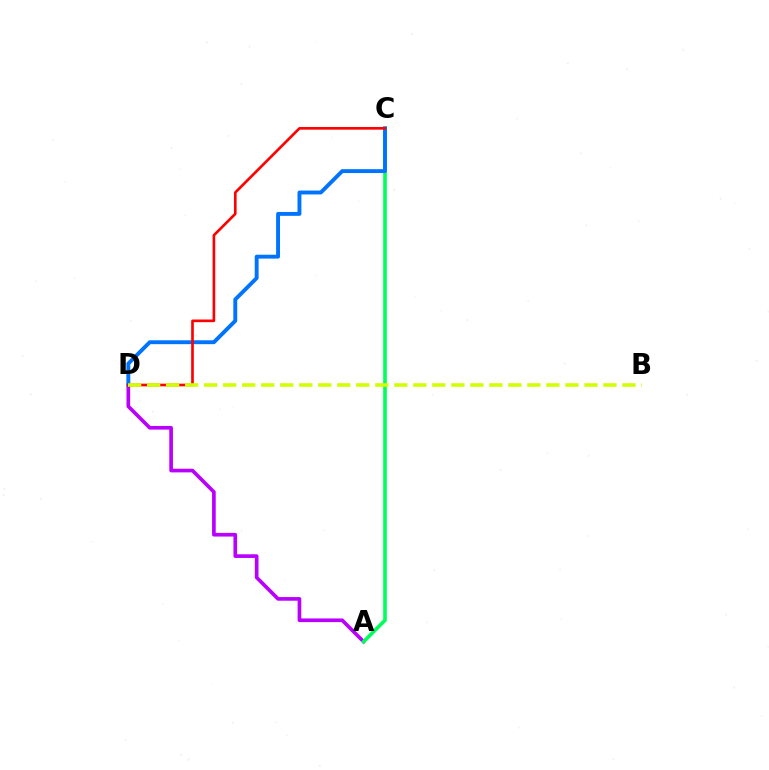{('A', 'D'): [{'color': '#b900ff', 'line_style': 'solid', 'thickness': 2.64}], ('A', 'C'): [{'color': '#00ff5c', 'line_style': 'solid', 'thickness': 2.62}], ('C', 'D'): [{'color': '#0074ff', 'line_style': 'solid', 'thickness': 2.8}, {'color': '#ff0000', 'line_style': 'solid', 'thickness': 1.91}], ('B', 'D'): [{'color': '#d1ff00', 'line_style': 'dashed', 'thickness': 2.58}]}